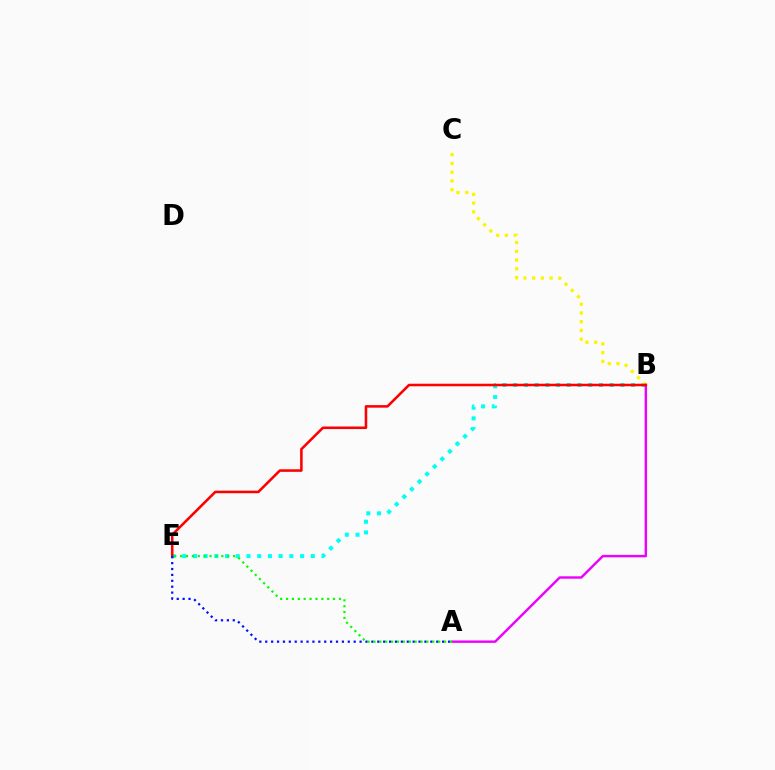{('B', 'E'): [{'color': '#00fff6', 'line_style': 'dotted', 'thickness': 2.91}, {'color': '#ff0000', 'line_style': 'solid', 'thickness': 1.84}], ('B', 'C'): [{'color': '#fcf500', 'line_style': 'dotted', 'thickness': 2.38}], ('A', 'B'): [{'color': '#ee00ff', 'line_style': 'solid', 'thickness': 1.74}], ('A', 'E'): [{'color': '#0010ff', 'line_style': 'dotted', 'thickness': 1.6}, {'color': '#08ff00', 'line_style': 'dotted', 'thickness': 1.6}]}